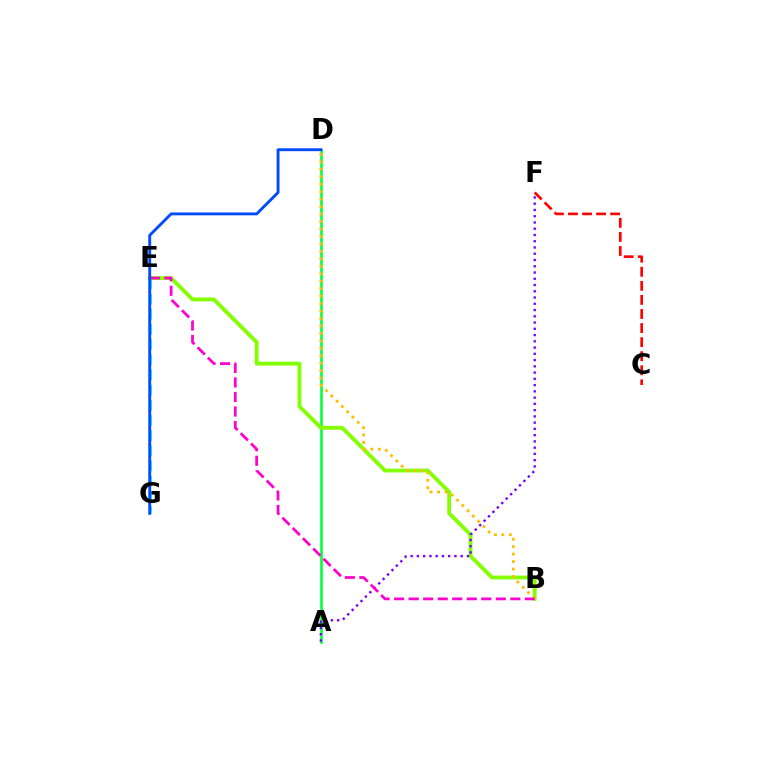{('A', 'D'): [{'color': '#00ff39', 'line_style': 'solid', 'thickness': 1.86}], ('C', 'F'): [{'color': '#ff0000', 'line_style': 'dashed', 'thickness': 1.91}], ('E', 'G'): [{'color': '#00fff6', 'line_style': 'dashed', 'thickness': 2.06}], ('B', 'E'): [{'color': '#84ff00', 'line_style': 'solid', 'thickness': 2.76}, {'color': '#ff00cf', 'line_style': 'dashed', 'thickness': 1.97}], ('A', 'F'): [{'color': '#7200ff', 'line_style': 'dotted', 'thickness': 1.7}], ('B', 'D'): [{'color': '#ffbd00', 'line_style': 'dotted', 'thickness': 2.03}], ('D', 'G'): [{'color': '#004bff', 'line_style': 'solid', 'thickness': 2.08}]}